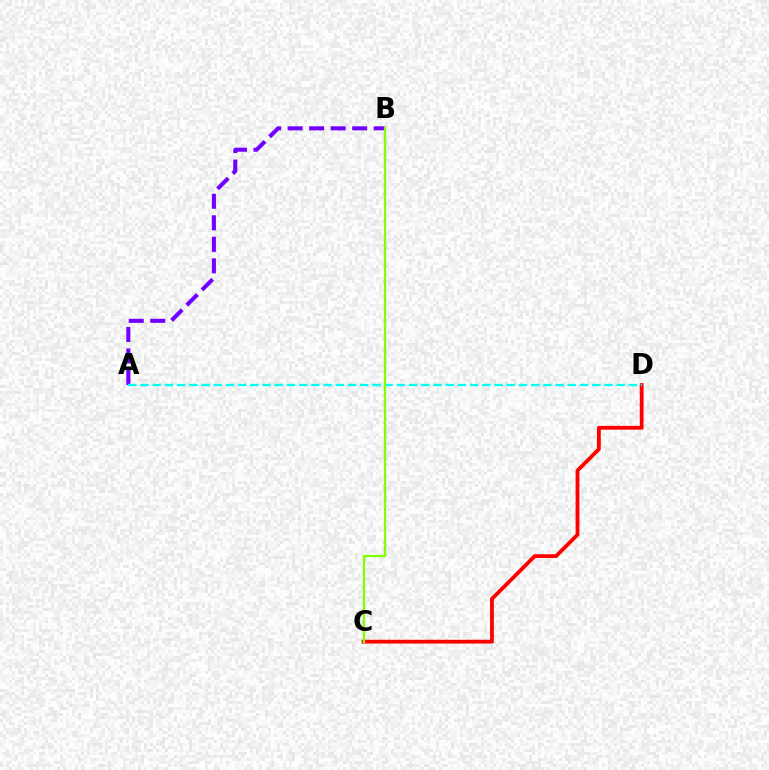{('A', 'B'): [{'color': '#7200ff', 'line_style': 'dashed', 'thickness': 2.92}], ('C', 'D'): [{'color': '#ff0000', 'line_style': 'solid', 'thickness': 2.73}], ('A', 'D'): [{'color': '#00fff6', 'line_style': 'dashed', 'thickness': 1.66}], ('B', 'C'): [{'color': '#84ff00', 'line_style': 'solid', 'thickness': 1.67}]}